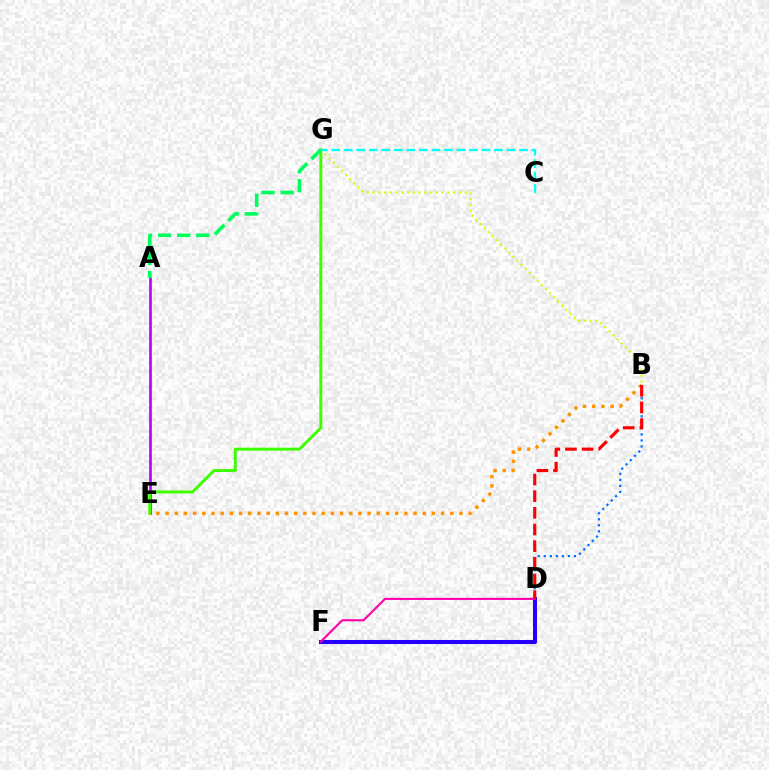{('A', 'E'): [{'color': '#b900ff', 'line_style': 'solid', 'thickness': 1.9}], ('D', 'F'): [{'color': '#2500ff', 'line_style': 'solid', 'thickness': 2.92}, {'color': '#ff00ac', 'line_style': 'solid', 'thickness': 1.52}], ('E', 'G'): [{'color': '#3dff00', 'line_style': 'solid', 'thickness': 2.13}], ('B', 'E'): [{'color': '#ff9400', 'line_style': 'dotted', 'thickness': 2.5}], ('B', 'G'): [{'color': '#d1ff00', 'line_style': 'dotted', 'thickness': 1.57}], ('A', 'G'): [{'color': '#00ff5c', 'line_style': 'dashed', 'thickness': 2.59}], ('B', 'D'): [{'color': '#0074ff', 'line_style': 'dotted', 'thickness': 1.64}, {'color': '#ff0000', 'line_style': 'dashed', 'thickness': 2.26}], ('C', 'G'): [{'color': '#00fff6', 'line_style': 'dashed', 'thickness': 1.7}]}